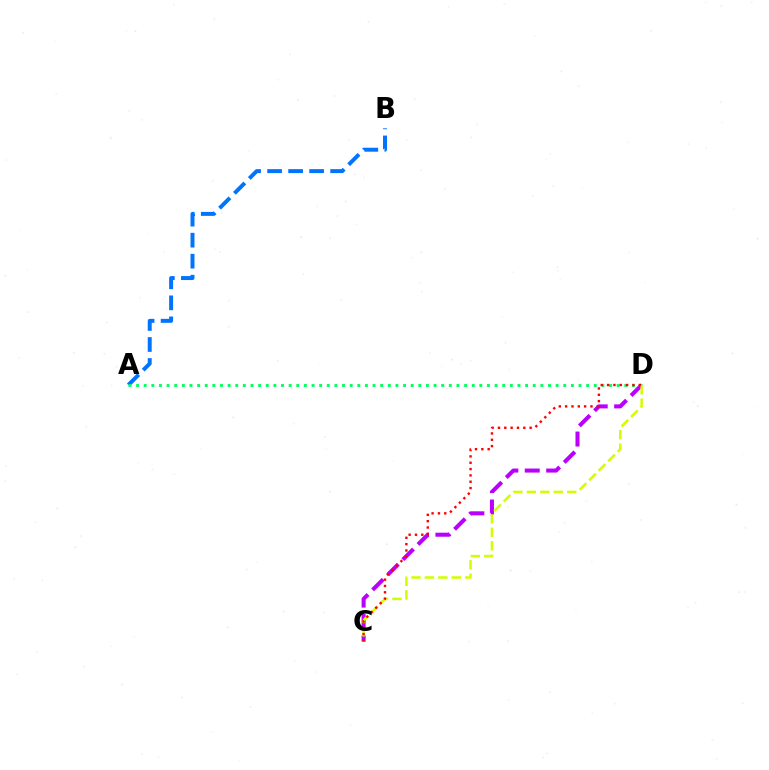{('A', 'B'): [{'color': '#0074ff', 'line_style': 'dashed', 'thickness': 2.85}], ('A', 'D'): [{'color': '#00ff5c', 'line_style': 'dotted', 'thickness': 2.07}], ('C', 'D'): [{'color': '#b900ff', 'line_style': 'dashed', 'thickness': 2.91}, {'color': '#d1ff00', 'line_style': 'dashed', 'thickness': 1.83}, {'color': '#ff0000', 'line_style': 'dotted', 'thickness': 1.72}]}